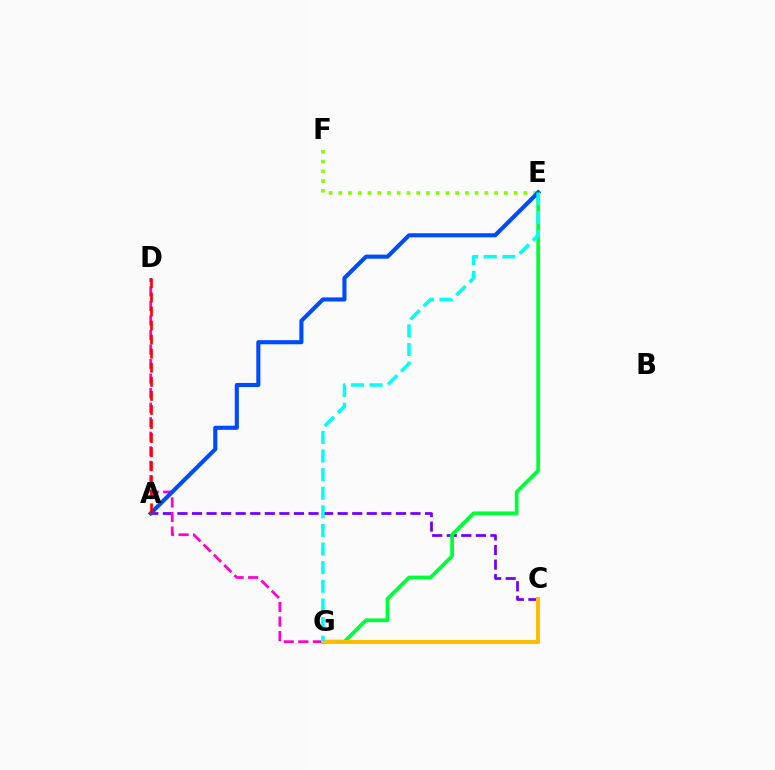{('A', 'C'): [{'color': '#7200ff', 'line_style': 'dashed', 'thickness': 1.98}], ('D', 'G'): [{'color': '#ff00cf', 'line_style': 'dashed', 'thickness': 1.97}], ('E', 'F'): [{'color': '#84ff00', 'line_style': 'dotted', 'thickness': 2.65}], ('E', 'G'): [{'color': '#00ff39', 'line_style': 'solid', 'thickness': 2.72}, {'color': '#00fff6', 'line_style': 'dashed', 'thickness': 2.53}], ('C', 'G'): [{'color': '#ffbd00', 'line_style': 'solid', 'thickness': 2.91}], ('A', 'E'): [{'color': '#004bff', 'line_style': 'solid', 'thickness': 2.96}], ('A', 'D'): [{'color': '#ff0000', 'line_style': 'dashed', 'thickness': 1.91}]}